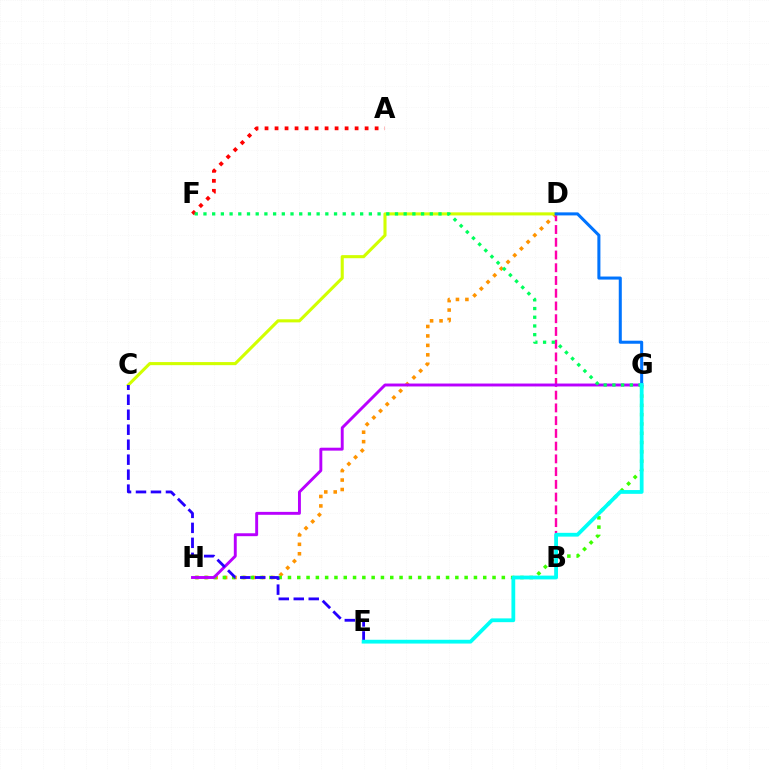{('A', 'F'): [{'color': '#ff0000', 'line_style': 'dotted', 'thickness': 2.72}], ('D', 'H'): [{'color': '#ff9400', 'line_style': 'dotted', 'thickness': 2.57}], ('B', 'D'): [{'color': '#ff00ac', 'line_style': 'dashed', 'thickness': 1.73}], ('G', 'H'): [{'color': '#3dff00', 'line_style': 'dotted', 'thickness': 2.53}, {'color': '#b900ff', 'line_style': 'solid', 'thickness': 2.1}], ('C', 'D'): [{'color': '#d1ff00', 'line_style': 'solid', 'thickness': 2.22}], ('D', 'G'): [{'color': '#0074ff', 'line_style': 'solid', 'thickness': 2.19}], ('C', 'E'): [{'color': '#2500ff', 'line_style': 'dashed', 'thickness': 2.03}], ('F', 'G'): [{'color': '#00ff5c', 'line_style': 'dotted', 'thickness': 2.37}], ('E', 'G'): [{'color': '#00fff6', 'line_style': 'solid', 'thickness': 2.72}]}